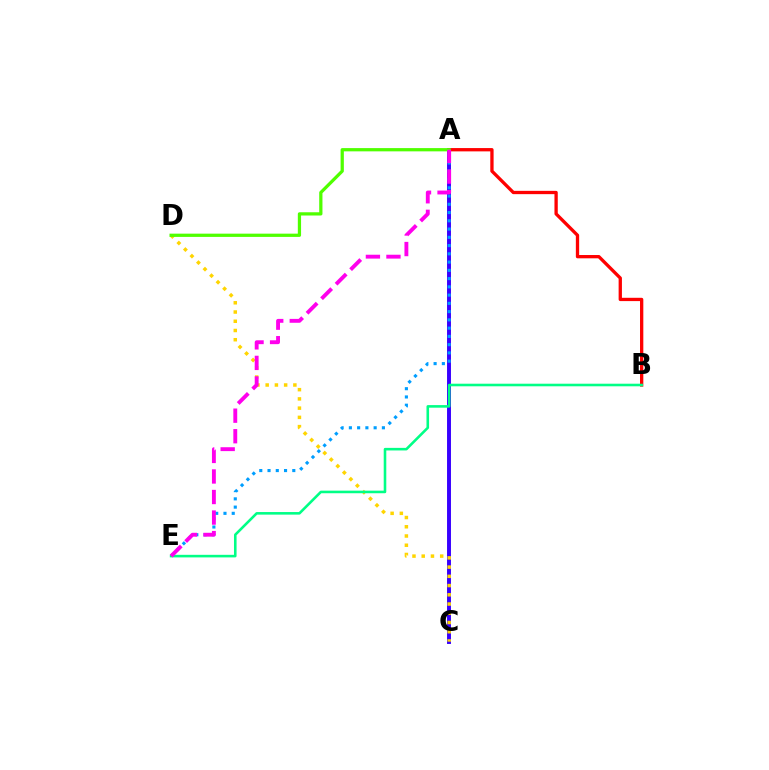{('A', 'C'): [{'color': '#3700ff', 'line_style': 'solid', 'thickness': 2.83}], ('A', 'B'): [{'color': '#ff0000', 'line_style': 'solid', 'thickness': 2.38}], ('C', 'D'): [{'color': '#ffd500', 'line_style': 'dotted', 'thickness': 2.51}], ('A', 'E'): [{'color': '#009eff', 'line_style': 'dotted', 'thickness': 2.24}, {'color': '#ff00ed', 'line_style': 'dashed', 'thickness': 2.79}], ('B', 'E'): [{'color': '#00ff86', 'line_style': 'solid', 'thickness': 1.86}], ('A', 'D'): [{'color': '#4fff00', 'line_style': 'solid', 'thickness': 2.34}]}